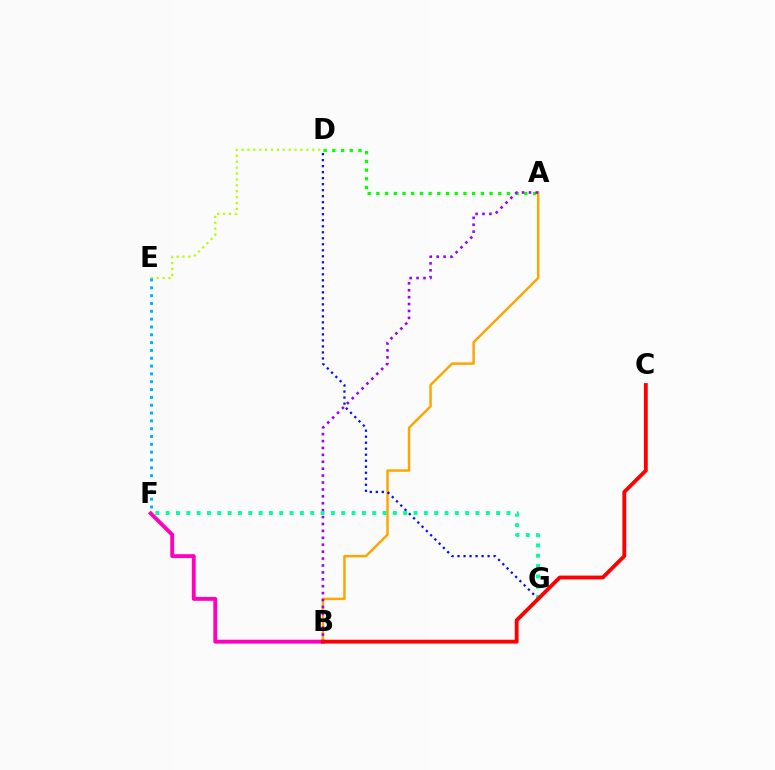{('A', 'B'): [{'color': '#ffa500', 'line_style': 'solid', 'thickness': 1.77}, {'color': '#9b00ff', 'line_style': 'dotted', 'thickness': 1.88}], ('D', 'E'): [{'color': '#b3ff00', 'line_style': 'dotted', 'thickness': 1.6}], ('A', 'D'): [{'color': '#08ff00', 'line_style': 'dotted', 'thickness': 2.37}], ('D', 'G'): [{'color': '#0010ff', 'line_style': 'dotted', 'thickness': 1.63}], ('E', 'F'): [{'color': '#00b5ff', 'line_style': 'dotted', 'thickness': 2.13}], ('B', 'F'): [{'color': '#ff00bd', 'line_style': 'solid', 'thickness': 2.79}], ('F', 'G'): [{'color': '#00ff9d', 'line_style': 'dotted', 'thickness': 2.81}], ('B', 'C'): [{'color': '#ff0000', 'line_style': 'solid', 'thickness': 2.75}]}